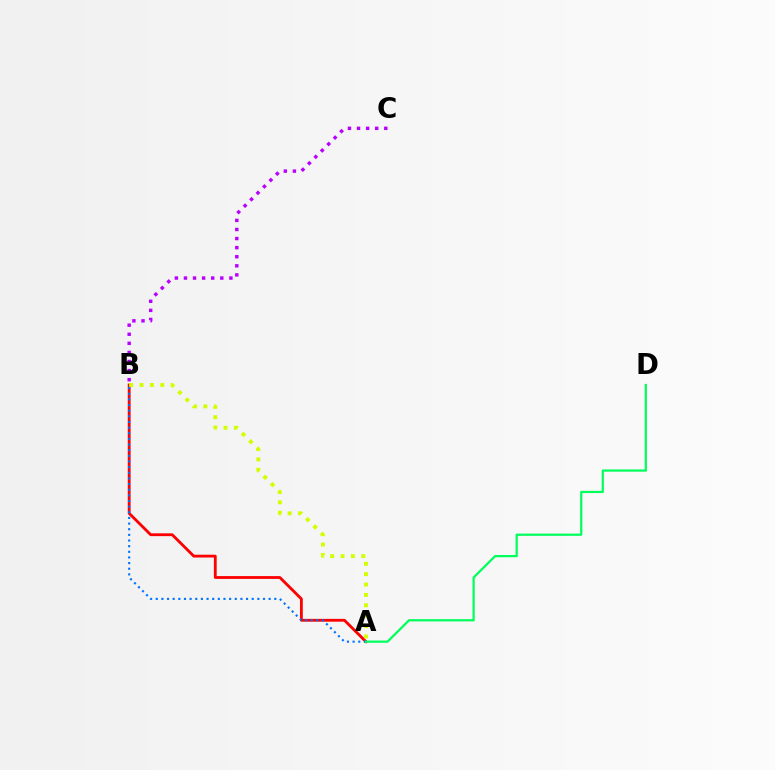{('A', 'B'): [{'color': '#ff0000', 'line_style': 'solid', 'thickness': 2.03}, {'color': '#0074ff', 'line_style': 'dotted', 'thickness': 1.53}, {'color': '#d1ff00', 'line_style': 'dotted', 'thickness': 2.82}], ('B', 'C'): [{'color': '#b900ff', 'line_style': 'dotted', 'thickness': 2.47}], ('A', 'D'): [{'color': '#00ff5c', 'line_style': 'solid', 'thickness': 1.61}]}